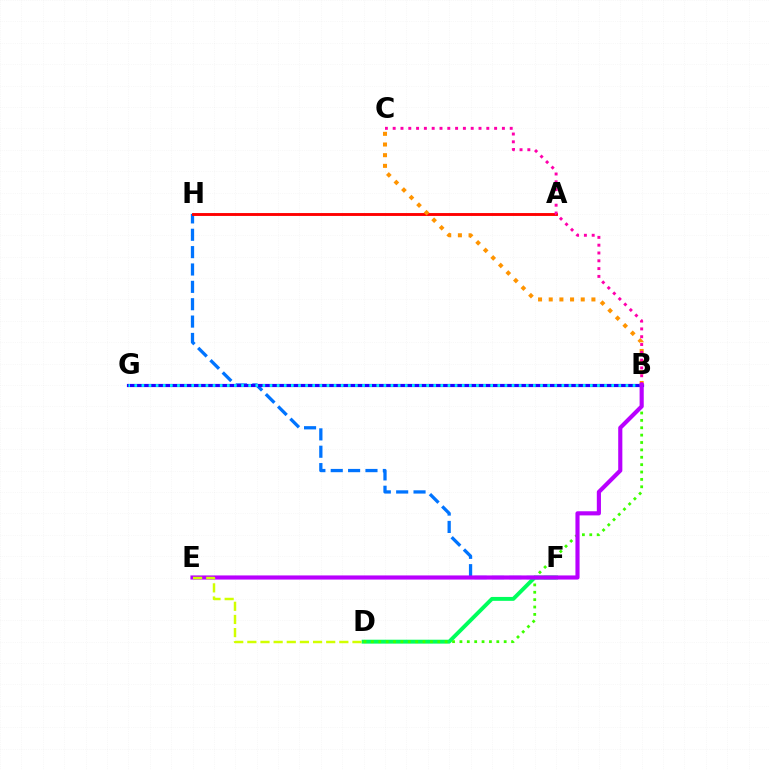{('F', 'H'): [{'color': '#0074ff', 'line_style': 'dashed', 'thickness': 2.36}], ('B', 'G'): [{'color': '#2500ff', 'line_style': 'solid', 'thickness': 2.28}, {'color': '#00fff6', 'line_style': 'dotted', 'thickness': 1.93}], ('A', 'H'): [{'color': '#ff0000', 'line_style': 'solid', 'thickness': 2.07}], ('B', 'C'): [{'color': '#ff9400', 'line_style': 'dotted', 'thickness': 2.9}, {'color': '#ff00ac', 'line_style': 'dotted', 'thickness': 2.12}], ('D', 'F'): [{'color': '#00ff5c', 'line_style': 'solid', 'thickness': 2.81}], ('B', 'D'): [{'color': '#3dff00', 'line_style': 'dotted', 'thickness': 2.0}], ('B', 'E'): [{'color': '#b900ff', 'line_style': 'solid', 'thickness': 2.98}], ('D', 'E'): [{'color': '#d1ff00', 'line_style': 'dashed', 'thickness': 1.79}]}